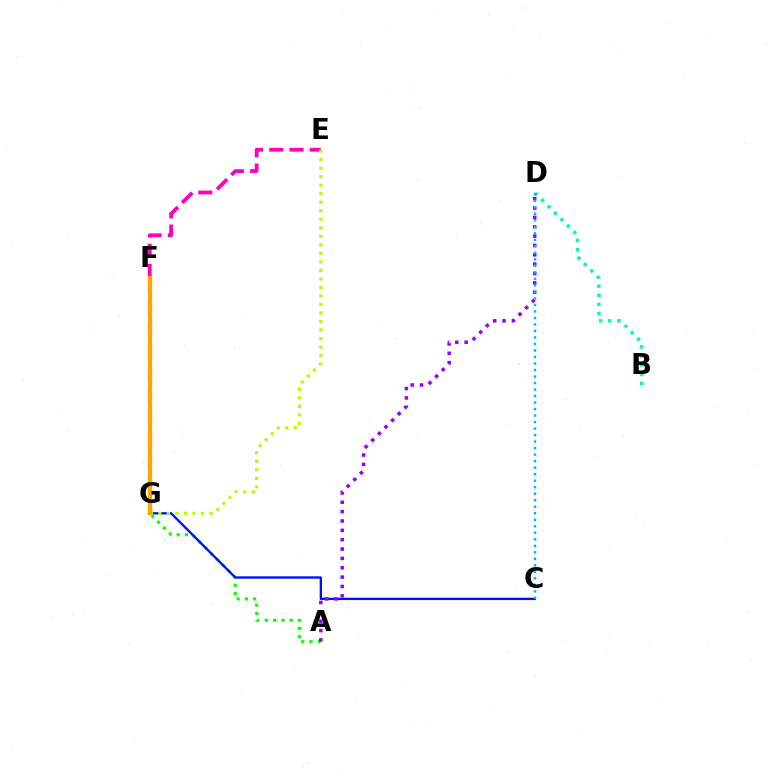{('E', 'F'): [{'color': '#ff00bd', 'line_style': 'dashed', 'thickness': 2.75}], ('A', 'G'): [{'color': '#08ff00', 'line_style': 'dotted', 'thickness': 2.24}], ('C', 'G'): [{'color': '#0010ff', 'line_style': 'solid', 'thickness': 1.68}], ('F', 'G'): [{'color': '#ff0000', 'line_style': 'dashed', 'thickness': 2.98}, {'color': '#ffa500', 'line_style': 'solid', 'thickness': 2.97}], ('B', 'D'): [{'color': '#00ff9d', 'line_style': 'dotted', 'thickness': 2.47}], ('E', 'G'): [{'color': '#b3ff00', 'line_style': 'dotted', 'thickness': 2.31}], ('A', 'D'): [{'color': '#9b00ff', 'line_style': 'dotted', 'thickness': 2.54}], ('C', 'D'): [{'color': '#00b5ff', 'line_style': 'dotted', 'thickness': 1.77}]}